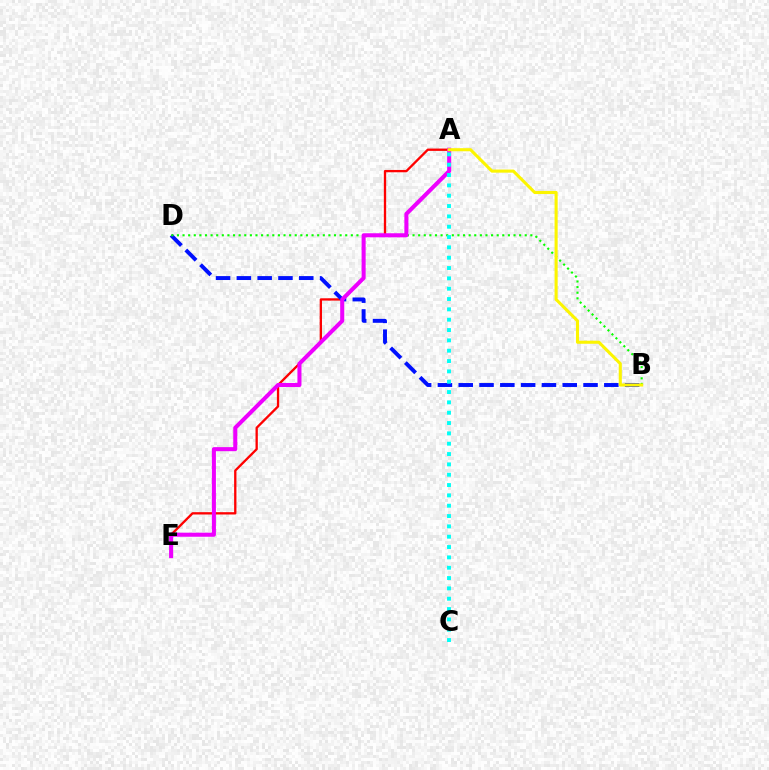{('A', 'E'): [{'color': '#ff0000', 'line_style': 'solid', 'thickness': 1.67}, {'color': '#ee00ff', 'line_style': 'solid', 'thickness': 2.92}], ('B', 'D'): [{'color': '#0010ff', 'line_style': 'dashed', 'thickness': 2.83}, {'color': '#08ff00', 'line_style': 'dotted', 'thickness': 1.52}], ('A', 'B'): [{'color': '#fcf500', 'line_style': 'solid', 'thickness': 2.22}], ('A', 'C'): [{'color': '#00fff6', 'line_style': 'dotted', 'thickness': 2.81}]}